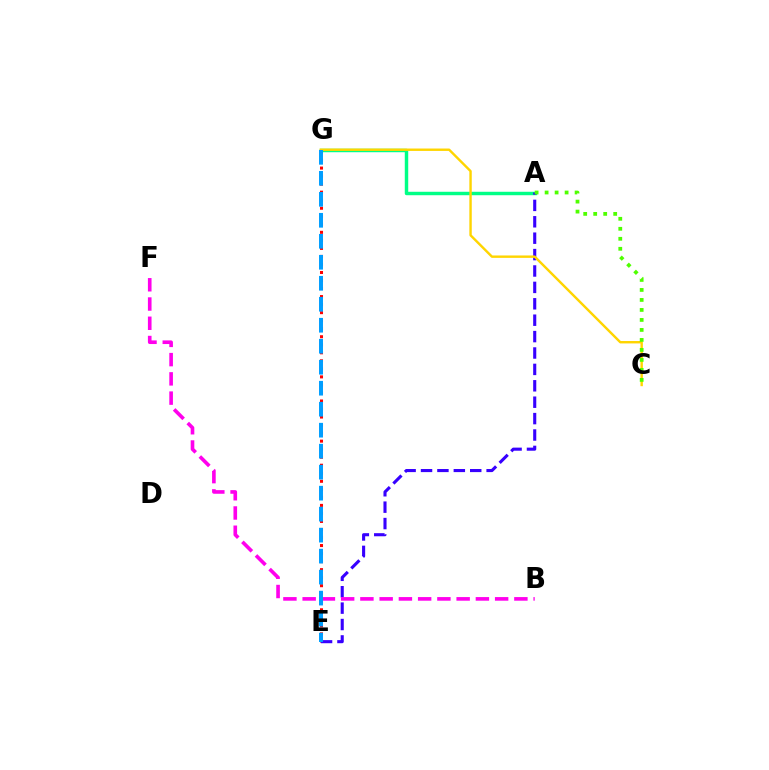{('A', 'G'): [{'color': '#00ff86', 'line_style': 'solid', 'thickness': 2.48}], ('E', 'G'): [{'color': '#ff0000', 'line_style': 'dotted', 'thickness': 2.18}, {'color': '#009eff', 'line_style': 'dashed', 'thickness': 2.85}], ('A', 'E'): [{'color': '#3700ff', 'line_style': 'dashed', 'thickness': 2.23}], ('B', 'F'): [{'color': '#ff00ed', 'line_style': 'dashed', 'thickness': 2.61}], ('C', 'G'): [{'color': '#ffd500', 'line_style': 'solid', 'thickness': 1.73}], ('A', 'C'): [{'color': '#4fff00', 'line_style': 'dotted', 'thickness': 2.72}]}